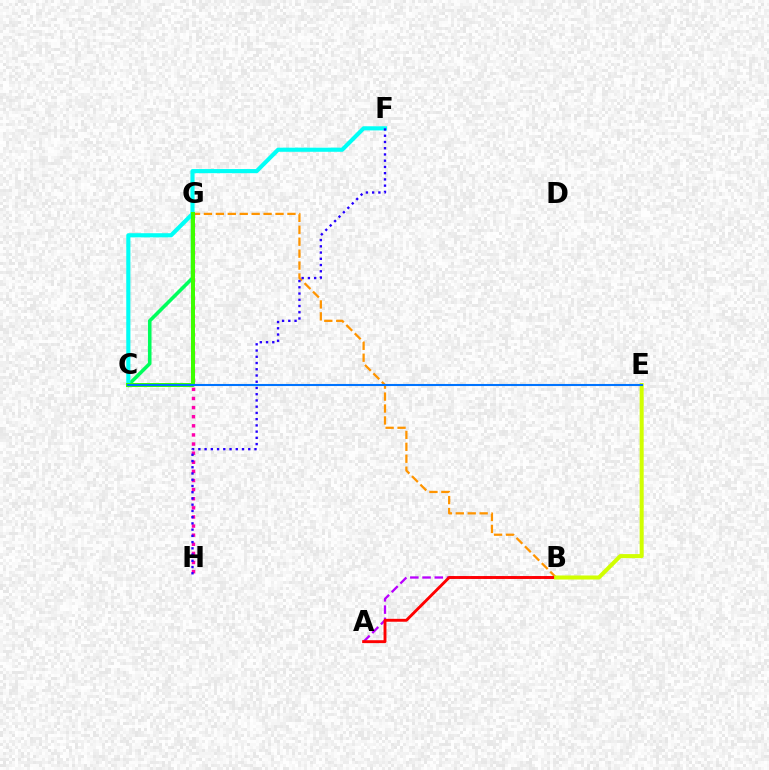{('B', 'G'): [{'color': '#ff9400', 'line_style': 'dashed', 'thickness': 1.62}], ('A', 'B'): [{'color': '#b900ff', 'line_style': 'dashed', 'thickness': 1.66}, {'color': '#ff0000', 'line_style': 'solid', 'thickness': 2.08}], ('G', 'H'): [{'color': '#ff00ac', 'line_style': 'dotted', 'thickness': 2.48}], ('B', 'E'): [{'color': '#d1ff00', 'line_style': 'solid', 'thickness': 2.9}], ('C', 'G'): [{'color': '#00ff5c', 'line_style': 'solid', 'thickness': 2.58}, {'color': '#3dff00', 'line_style': 'solid', 'thickness': 2.88}], ('C', 'F'): [{'color': '#00fff6', 'line_style': 'solid', 'thickness': 2.97}], ('F', 'H'): [{'color': '#2500ff', 'line_style': 'dotted', 'thickness': 1.69}], ('C', 'E'): [{'color': '#0074ff', 'line_style': 'solid', 'thickness': 1.5}]}